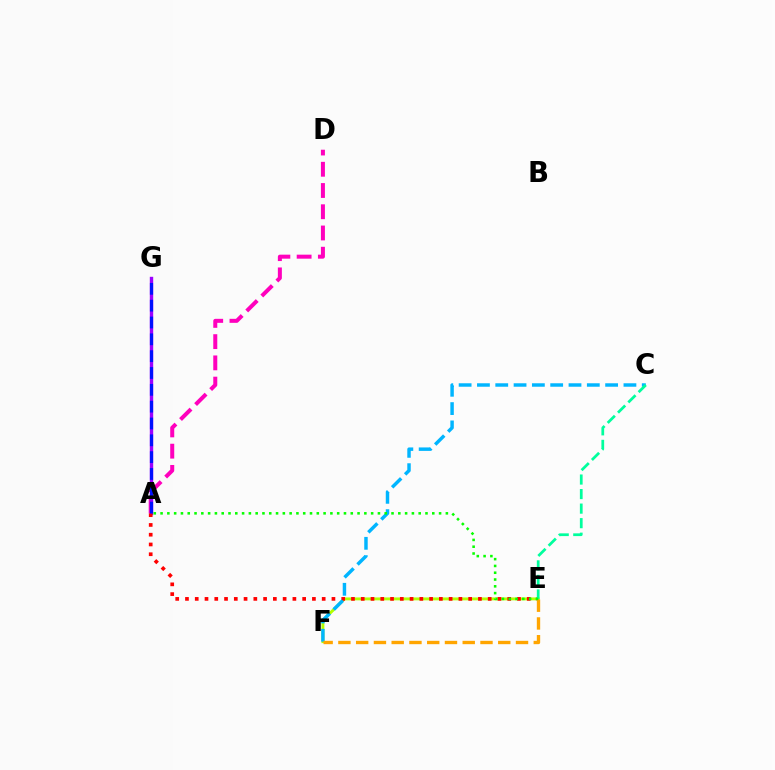{('E', 'F'): [{'color': '#b3ff00', 'line_style': 'solid', 'thickness': 2.1}, {'color': '#ffa500', 'line_style': 'dashed', 'thickness': 2.41}], ('A', 'D'): [{'color': '#ff00bd', 'line_style': 'dashed', 'thickness': 2.89}], ('A', 'G'): [{'color': '#9b00ff', 'line_style': 'solid', 'thickness': 2.44}, {'color': '#0010ff', 'line_style': 'dashed', 'thickness': 2.29}], ('A', 'E'): [{'color': '#ff0000', 'line_style': 'dotted', 'thickness': 2.65}, {'color': '#08ff00', 'line_style': 'dotted', 'thickness': 1.85}], ('C', 'F'): [{'color': '#00b5ff', 'line_style': 'dashed', 'thickness': 2.49}], ('C', 'E'): [{'color': '#00ff9d', 'line_style': 'dashed', 'thickness': 1.98}]}